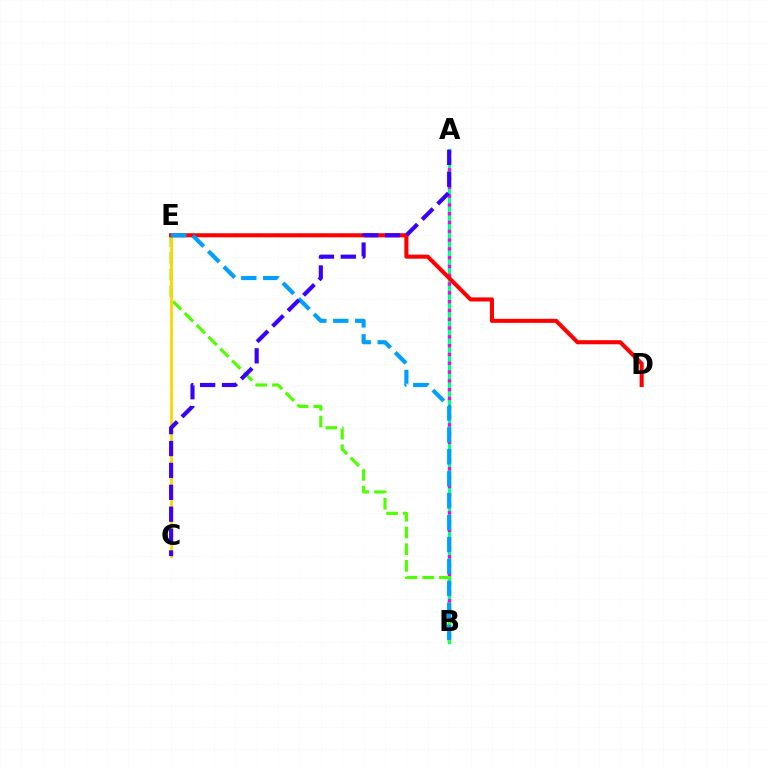{('A', 'B'): [{'color': '#00ff86', 'line_style': 'solid', 'thickness': 2.44}, {'color': '#ff00ed', 'line_style': 'dotted', 'thickness': 2.39}], ('B', 'E'): [{'color': '#4fff00', 'line_style': 'dashed', 'thickness': 2.27}, {'color': '#009eff', 'line_style': 'dashed', 'thickness': 2.98}], ('C', 'E'): [{'color': '#ffd500', 'line_style': 'solid', 'thickness': 2.02}], ('D', 'E'): [{'color': '#ff0000', 'line_style': 'solid', 'thickness': 2.94}], ('A', 'C'): [{'color': '#3700ff', 'line_style': 'dashed', 'thickness': 2.97}]}